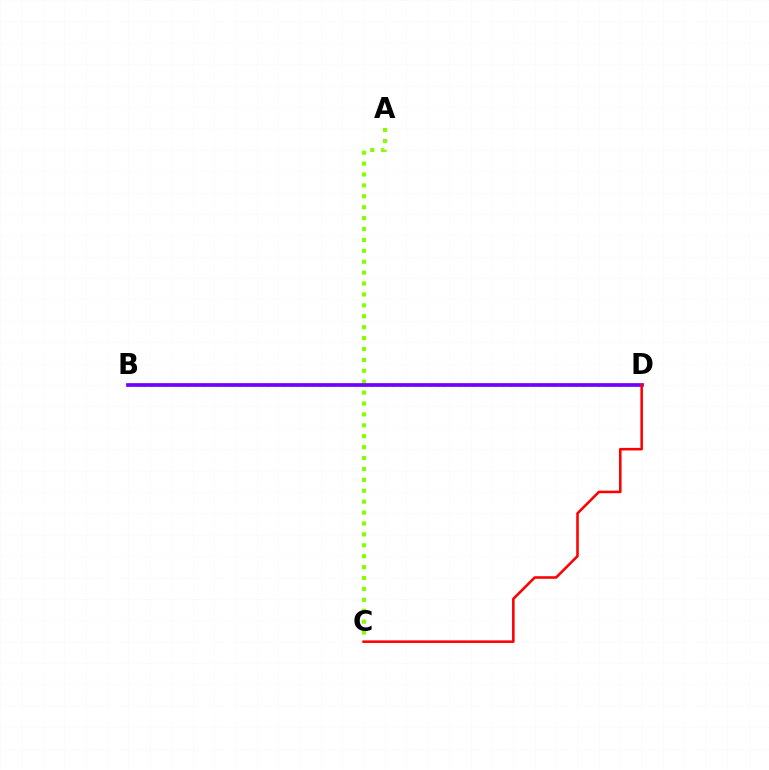{('B', 'D'): [{'color': '#00fff6', 'line_style': 'dotted', 'thickness': 1.99}, {'color': '#7200ff', 'line_style': 'solid', 'thickness': 2.65}], ('A', 'C'): [{'color': '#84ff00', 'line_style': 'dotted', 'thickness': 2.96}], ('C', 'D'): [{'color': '#ff0000', 'line_style': 'solid', 'thickness': 1.85}]}